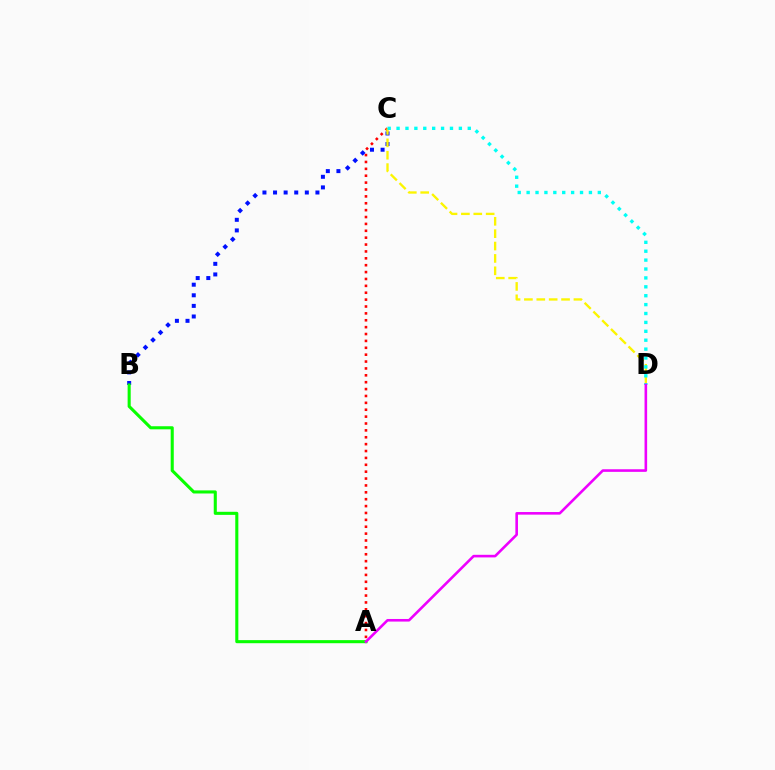{('A', 'C'): [{'color': '#ff0000', 'line_style': 'dotted', 'thickness': 1.87}], ('B', 'C'): [{'color': '#0010ff', 'line_style': 'dotted', 'thickness': 2.88}], ('C', 'D'): [{'color': '#fcf500', 'line_style': 'dashed', 'thickness': 1.68}, {'color': '#00fff6', 'line_style': 'dotted', 'thickness': 2.42}], ('A', 'B'): [{'color': '#08ff00', 'line_style': 'solid', 'thickness': 2.22}], ('A', 'D'): [{'color': '#ee00ff', 'line_style': 'solid', 'thickness': 1.87}]}